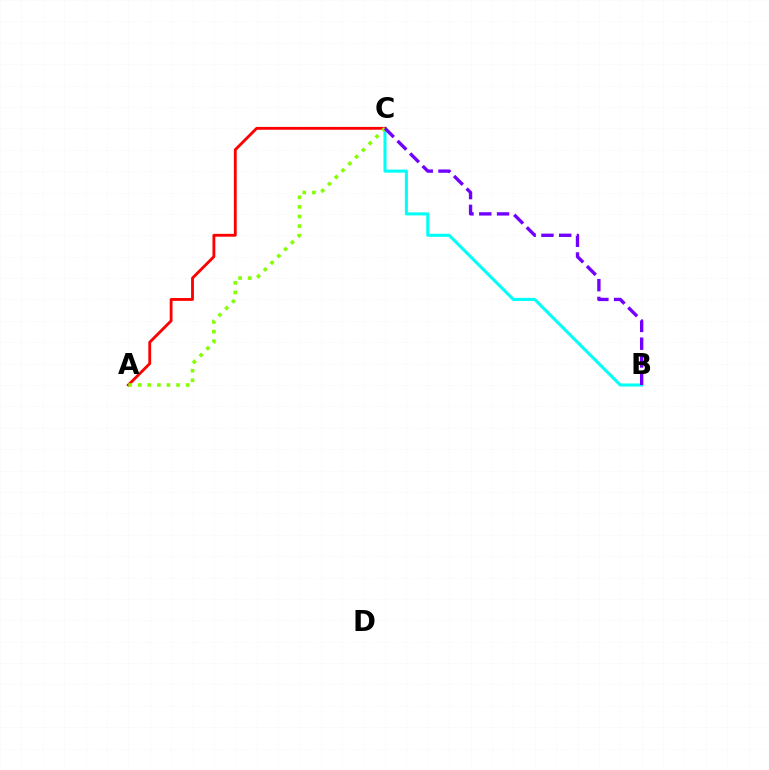{('B', 'C'): [{'color': '#00fff6', 'line_style': 'solid', 'thickness': 2.2}, {'color': '#7200ff', 'line_style': 'dashed', 'thickness': 2.41}], ('A', 'C'): [{'color': '#ff0000', 'line_style': 'solid', 'thickness': 2.05}, {'color': '#84ff00', 'line_style': 'dotted', 'thickness': 2.61}]}